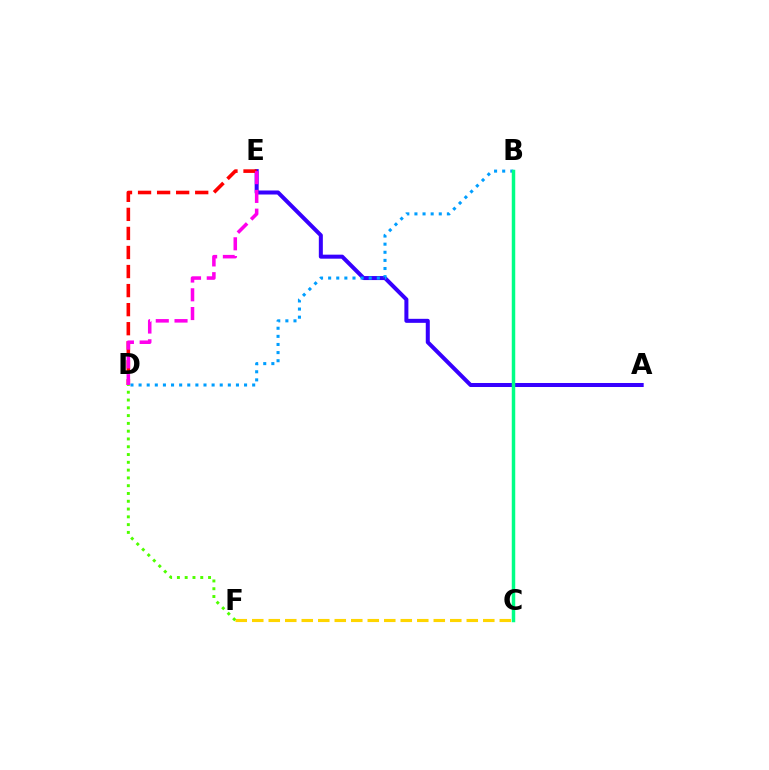{('A', 'E'): [{'color': '#3700ff', 'line_style': 'solid', 'thickness': 2.89}], ('D', 'E'): [{'color': '#ff0000', 'line_style': 'dashed', 'thickness': 2.59}, {'color': '#ff00ed', 'line_style': 'dashed', 'thickness': 2.55}], ('B', 'D'): [{'color': '#009eff', 'line_style': 'dotted', 'thickness': 2.2}], ('C', 'F'): [{'color': '#ffd500', 'line_style': 'dashed', 'thickness': 2.24}], ('B', 'C'): [{'color': '#00ff86', 'line_style': 'solid', 'thickness': 2.5}], ('D', 'F'): [{'color': '#4fff00', 'line_style': 'dotted', 'thickness': 2.12}]}